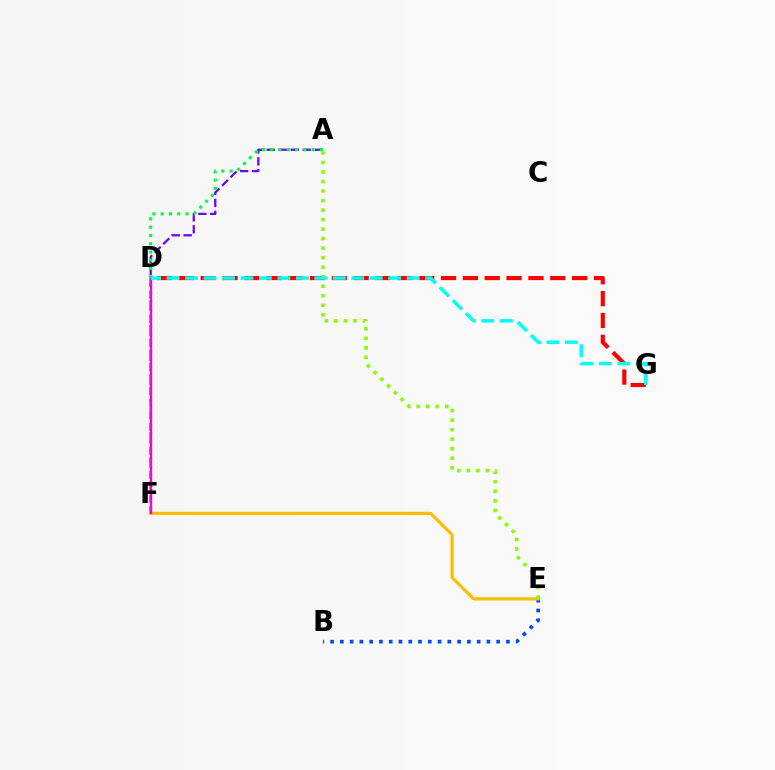{('B', 'E'): [{'color': '#004bff', 'line_style': 'dotted', 'thickness': 2.65}], ('A', 'F'): [{'color': '#7200ff', 'line_style': 'dashed', 'thickness': 1.63}, {'color': '#00ff39', 'line_style': 'dotted', 'thickness': 2.24}], ('E', 'F'): [{'color': '#ffbd00', 'line_style': 'solid', 'thickness': 2.28}], ('D', 'G'): [{'color': '#ff0000', 'line_style': 'dashed', 'thickness': 2.97}, {'color': '#00fff6', 'line_style': 'dashed', 'thickness': 2.51}], ('A', 'E'): [{'color': '#84ff00', 'line_style': 'dotted', 'thickness': 2.59}], ('D', 'F'): [{'color': '#ff00cf', 'line_style': 'solid', 'thickness': 1.7}]}